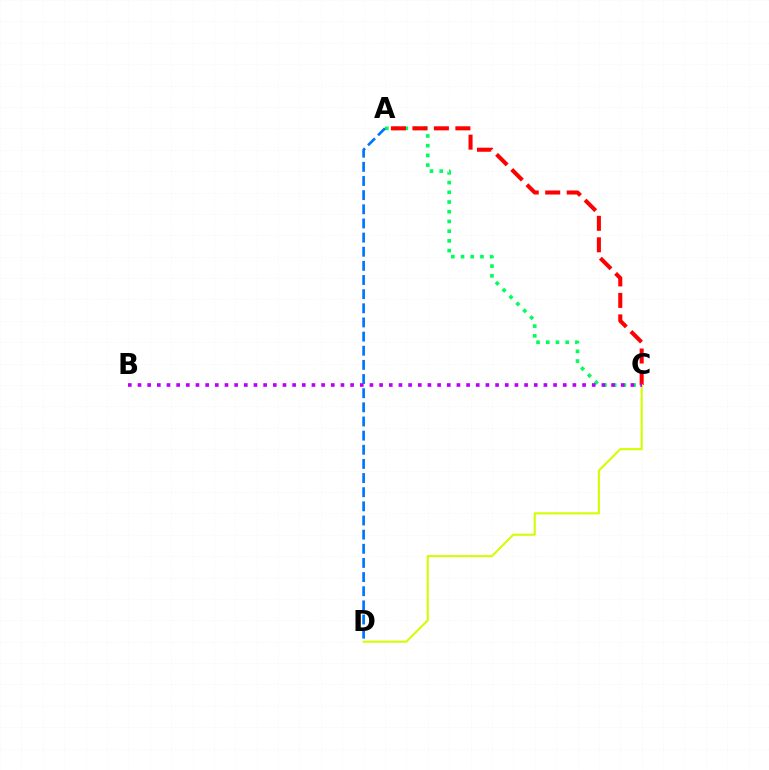{('A', 'C'): [{'color': '#00ff5c', 'line_style': 'dotted', 'thickness': 2.64}, {'color': '#ff0000', 'line_style': 'dashed', 'thickness': 2.92}], ('C', 'D'): [{'color': '#d1ff00', 'line_style': 'solid', 'thickness': 1.51}], ('B', 'C'): [{'color': '#b900ff', 'line_style': 'dotted', 'thickness': 2.63}], ('A', 'D'): [{'color': '#0074ff', 'line_style': 'dashed', 'thickness': 1.92}]}